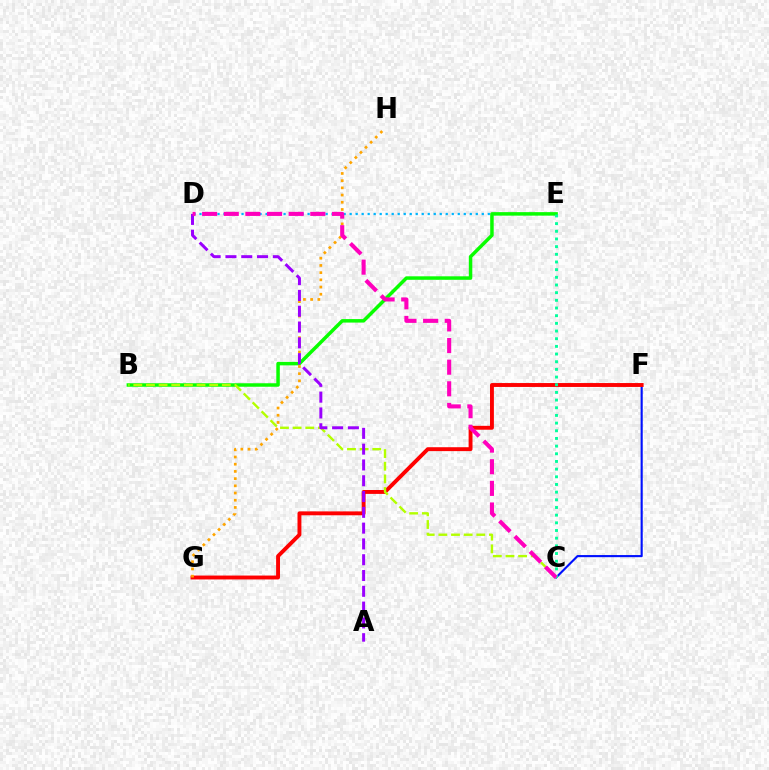{('D', 'E'): [{'color': '#00b5ff', 'line_style': 'dotted', 'thickness': 1.63}], ('B', 'E'): [{'color': '#08ff00', 'line_style': 'solid', 'thickness': 2.51}], ('C', 'F'): [{'color': '#0010ff', 'line_style': 'solid', 'thickness': 1.53}], ('F', 'G'): [{'color': '#ff0000', 'line_style': 'solid', 'thickness': 2.81}], ('C', 'E'): [{'color': '#00ff9d', 'line_style': 'dotted', 'thickness': 2.08}], ('B', 'C'): [{'color': '#b3ff00', 'line_style': 'dashed', 'thickness': 1.72}], ('G', 'H'): [{'color': '#ffa500', 'line_style': 'dotted', 'thickness': 1.96}], ('A', 'D'): [{'color': '#9b00ff', 'line_style': 'dashed', 'thickness': 2.15}], ('C', 'D'): [{'color': '#ff00bd', 'line_style': 'dashed', 'thickness': 2.94}]}